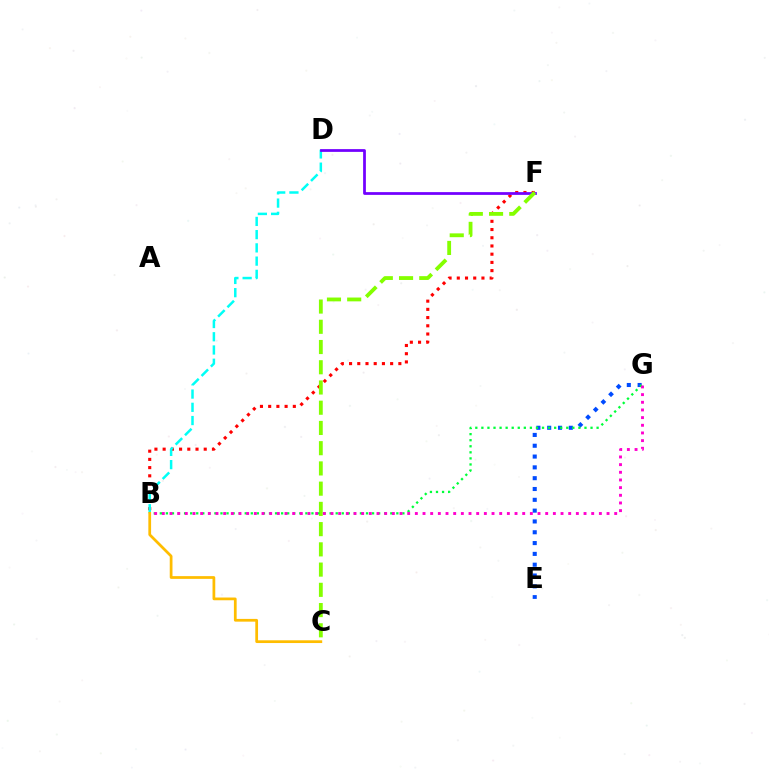{('B', 'F'): [{'color': '#ff0000', 'line_style': 'dotted', 'thickness': 2.23}], ('B', 'D'): [{'color': '#00fff6', 'line_style': 'dashed', 'thickness': 1.8}], ('D', 'F'): [{'color': '#7200ff', 'line_style': 'solid', 'thickness': 1.99}], ('E', 'G'): [{'color': '#004bff', 'line_style': 'dotted', 'thickness': 2.94}], ('C', 'F'): [{'color': '#84ff00', 'line_style': 'dashed', 'thickness': 2.75}], ('B', 'G'): [{'color': '#00ff39', 'line_style': 'dotted', 'thickness': 1.65}, {'color': '#ff00cf', 'line_style': 'dotted', 'thickness': 2.08}], ('B', 'C'): [{'color': '#ffbd00', 'line_style': 'solid', 'thickness': 1.97}]}